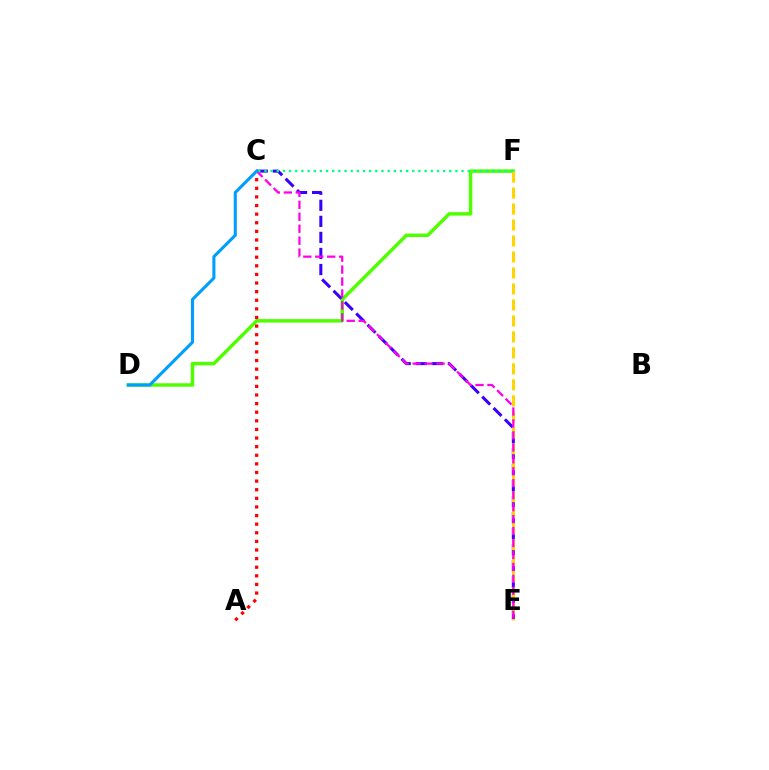{('D', 'F'): [{'color': '#4fff00', 'line_style': 'solid', 'thickness': 2.5}], ('C', 'E'): [{'color': '#3700ff', 'line_style': 'dashed', 'thickness': 2.18}, {'color': '#ff00ed', 'line_style': 'dashed', 'thickness': 1.62}], ('E', 'F'): [{'color': '#ffd500', 'line_style': 'dashed', 'thickness': 2.17}], ('A', 'C'): [{'color': '#ff0000', 'line_style': 'dotted', 'thickness': 2.34}], ('C', 'F'): [{'color': '#00ff86', 'line_style': 'dotted', 'thickness': 1.67}], ('C', 'D'): [{'color': '#009eff', 'line_style': 'solid', 'thickness': 2.23}]}